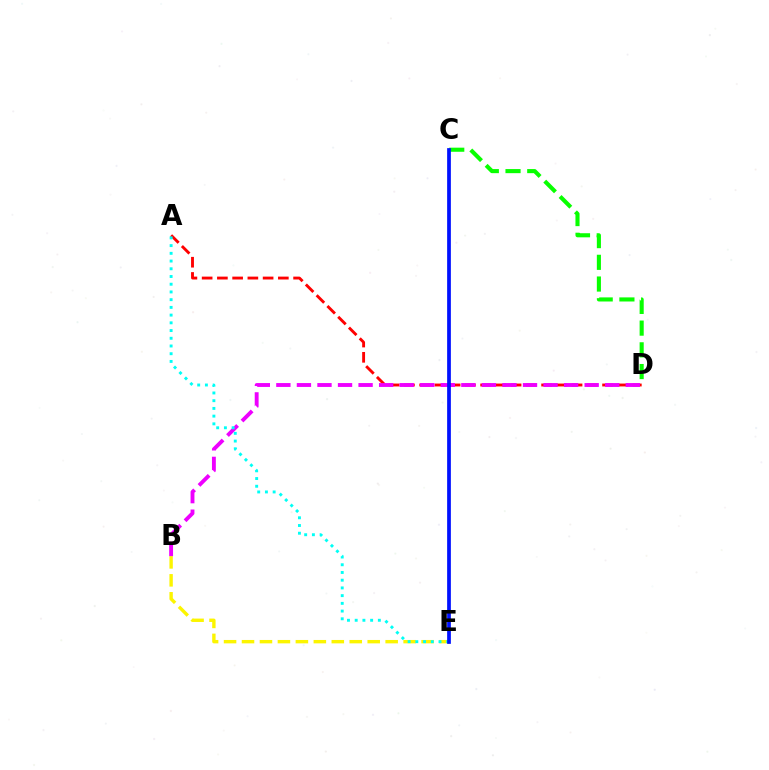{('A', 'D'): [{'color': '#ff0000', 'line_style': 'dashed', 'thickness': 2.07}], ('B', 'E'): [{'color': '#fcf500', 'line_style': 'dashed', 'thickness': 2.44}], ('B', 'D'): [{'color': '#ee00ff', 'line_style': 'dashed', 'thickness': 2.79}], ('A', 'E'): [{'color': '#00fff6', 'line_style': 'dotted', 'thickness': 2.1}], ('C', 'D'): [{'color': '#08ff00', 'line_style': 'dashed', 'thickness': 2.95}], ('C', 'E'): [{'color': '#0010ff', 'line_style': 'solid', 'thickness': 2.68}]}